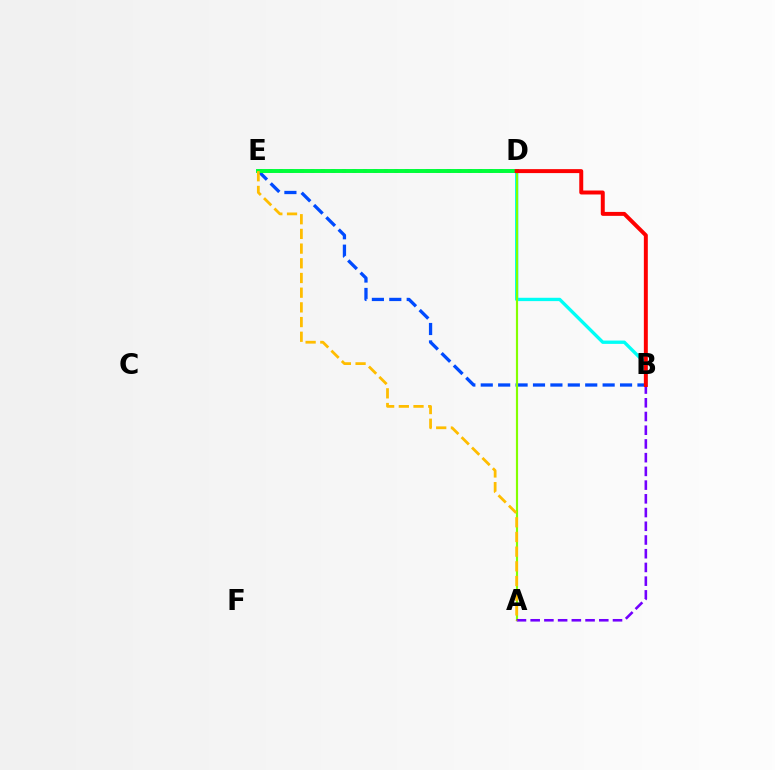{('B', 'E'): [{'color': '#004bff', 'line_style': 'dashed', 'thickness': 2.37}], ('B', 'D'): [{'color': '#00fff6', 'line_style': 'solid', 'thickness': 2.4}, {'color': '#ff0000', 'line_style': 'solid', 'thickness': 2.85}], ('D', 'E'): [{'color': '#ff00cf', 'line_style': 'dotted', 'thickness': 2.85}, {'color': '#00ff39', 'line_style': 'solid', 'thickness': 2.84}], ('A', 'D'): [{'color': '#84ff00', 'line_style': 'solid', 'thickness': 1.55}], ('A', 'B'): [{'color': '#7200ff', 'line_style': 'dashed', 'thickness': 1.86}], ('A', 'E'): [{'color': '#ffbd00', 'line_style': 'dashed', 'thickness': 2.0}]}